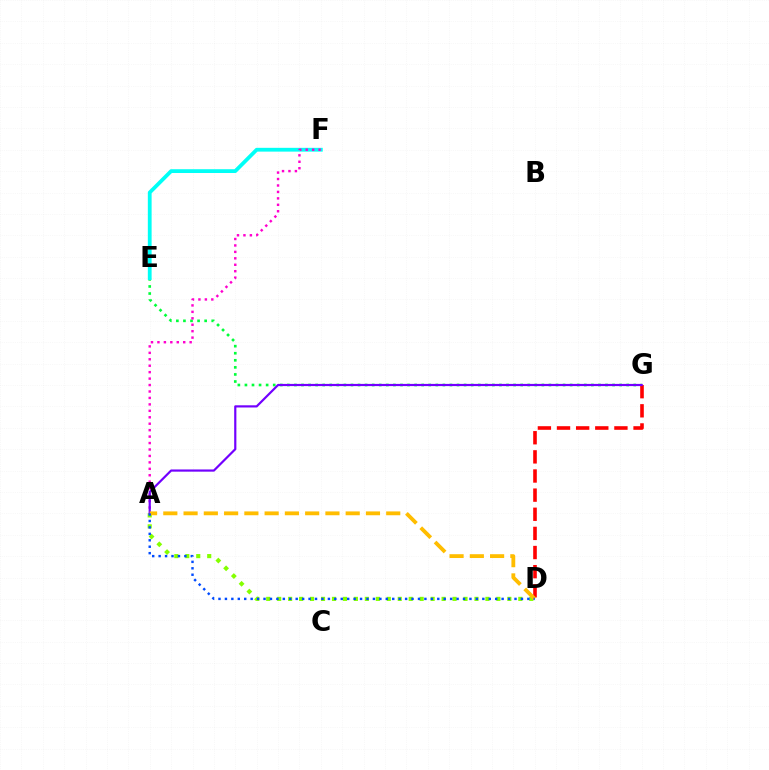{('A', 'D'): [{'color': '#84ff00', 'line_style': 'dotted', 'thickness': 2.98}, {'color': '#ffbd00', 'line_style': 'dashed', 'thickness': 2.75}, {'color': '#004bff', 'line_style': 'dotted', 'thickness': 1.75}], ('E', 'G'): [{'color': '#00ff39', 'line_style': 'dotted', 'thickness': 1.92}], ('D', 'G'): [{'color': '#ff0000', 'line_style': 'dashed', 'thickness': 2.6}], ('E', 'F'): [{'color': '#00fff6', 'line_style': 'solid', 'thickness': 2.73}], ('A', 'F'): [{'color': '#ff00cf', 'line_style': 'dotted', 'thickness': 1.75}], ('A', 'G'): [{'color': '#7200ff', 'line_style': 'solid', 'thickness': 1.58}]}